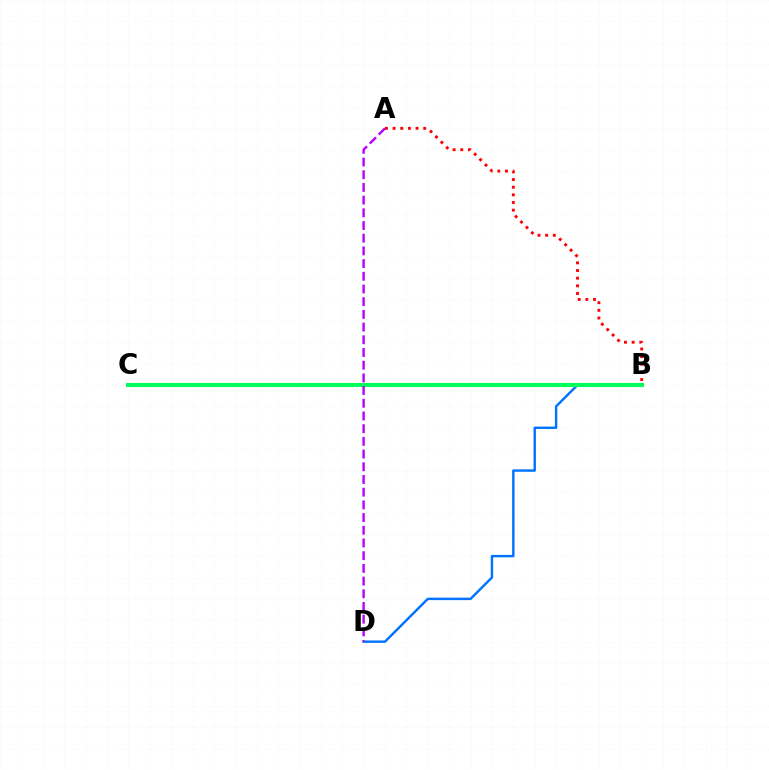{('B', 'C'): [{'color': '#d1ff00', 'line_style': 'dashed', 'thickness': 2.78}, {'color': '#00ff5c', 'line_style': 'solid', 'thickness': 2.92}], ('B', 'D'): [{'color': '#0074ff', 'line_style': 'solid', 'thickness': 1.75}], ('A', 'B'): [{'color': '#ff0000', 'line_style': 'dotted', 'thickness': 2.08}], ('A', 'D'): [{'color': '#b900ff', 'line_style': 'dashed', 'thickness': 1.73}]}